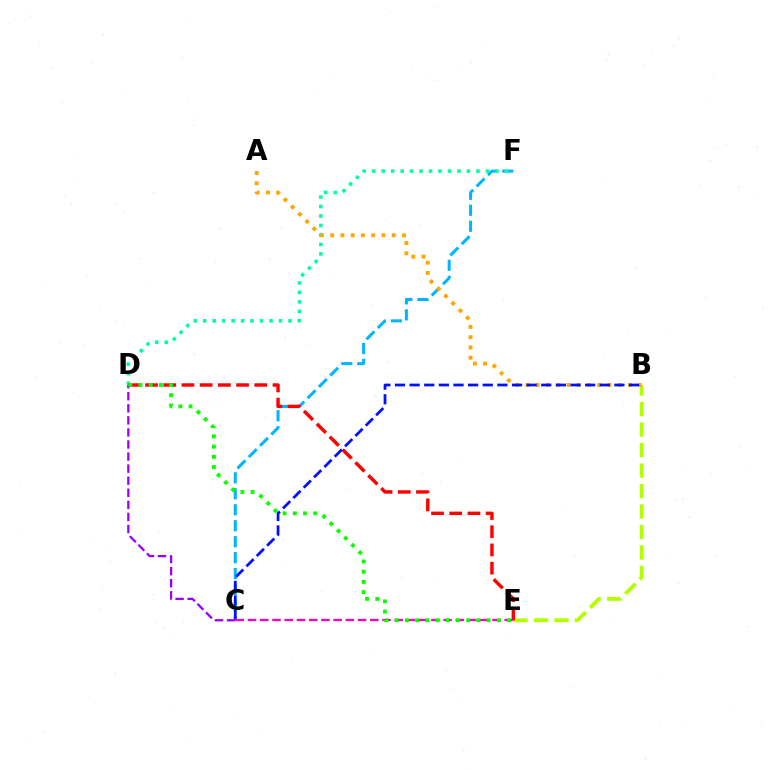{('B', 'E'): [{'color': '#b3ff00', 'line_style': 'dashed', 'thickness': 2.78}], ('C', 'F'): [{'color': '#00b5ff', 'line_style': 'dashed', 'thickness': 2.17}], ('D', 'F'): [{'color': '#00ff9d', 'line_style': 'dotted', 'thickness': 2.57}], ('A', 'B'): [{'color': '#ffa500', 'line_style': 'dotted', 'thickness': 2.78}], ('D', 'E'): [{'color': '#ff0000', 'line_style': 'dashed', 'thickness': 2.47}, {'color': '#08ff00', 'line_style': 'dotted', 'thickness': 2.77}], ('B', 'C'): [{'color': '#0010ff', 'line_style': 'dashed', 'thickness': 1.99}], ('C', 'E'): [{'color': '#ff00bd', 'line_style': 'dashed', 'thickness': 1.66}], ('C', 'D'): [{'color': '#9b00ff', 'line_style': 'dashed', 'thickness': 1.64}]}